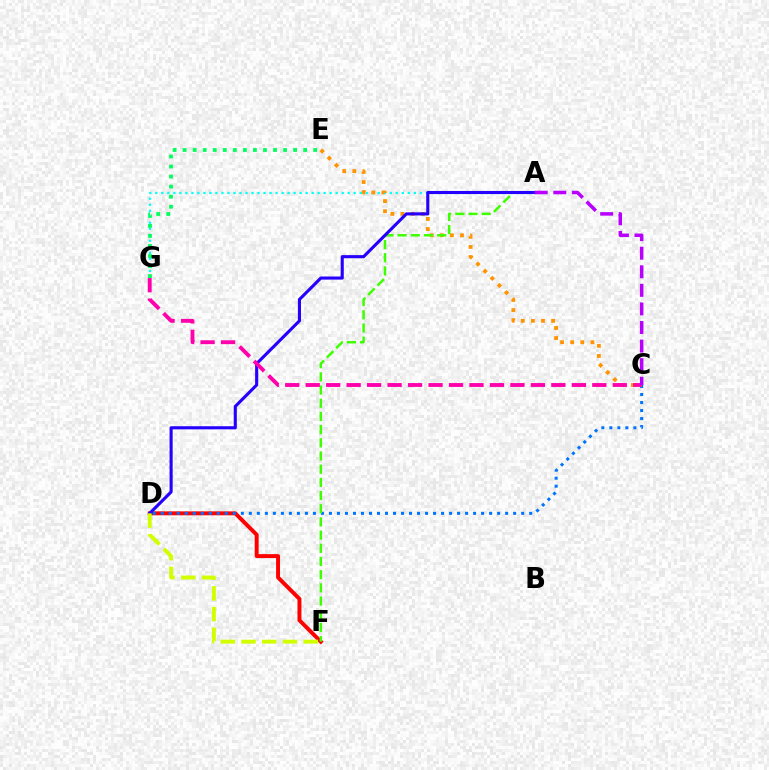{('A', 'G'): [{'color': '#00fff6', 'line_style': 'dotted', 'thickness': 1.63}], ('E', 'G'): [{'color': '#00ff5c', 'line_style': 'dotted', 'thickness': 2.73}], ('D', 'F'): [{'color': '#ff0000', 'line_style': 'solid', 'thickness': 2.84}, {'color': '#d1ff00', 'line_style': 'dashed', 'thickness': 2.82}], ('C', 'D'): [{'color': '#0074ff', 'line_style': 'dotted', 'thickness': 2.18}], ('C', 'E'): [{'color': '#ff9400', 'line_style': 'dotted', 'thickness': 2.75}], ('A', 'F'): [{'color': '#3dff00', 'line_style': 'dashed', 'thickness': 1.79}], ('A', 'D'): [{'color': '#2500ff', 'line_style': 'solid', 'thickness': 2.23}], ('C', 'G'): [{'color': '#ff00ac', 'line_style': 'dashed', 'thickness': 2.78}], ('A', 'C'): [{'color': '#b900ff', 'line_style': 'dashed', 'thickness': 2.52}]}